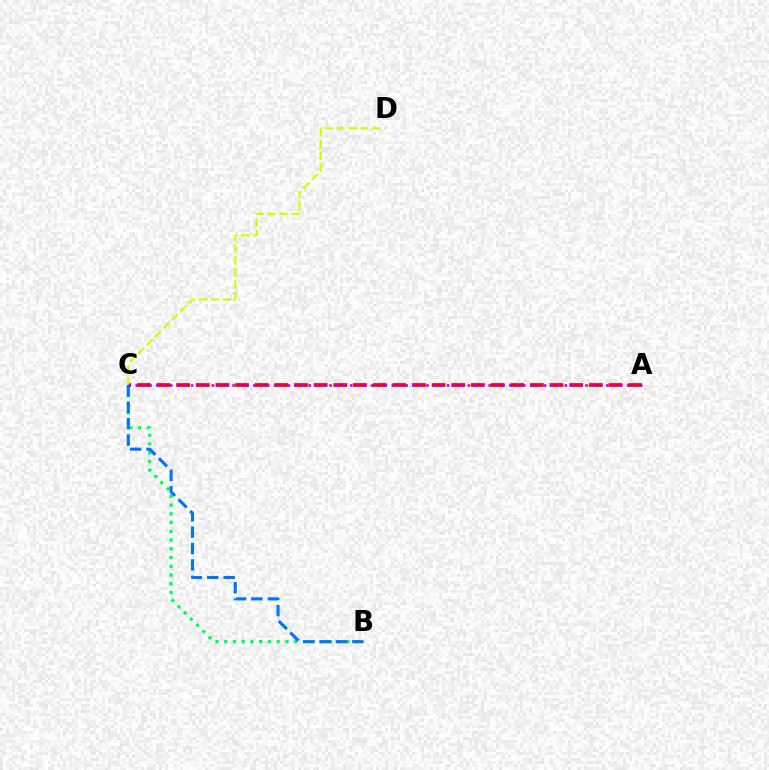{('A', 'C'): [{'color': '#ff0000', 'line_style': 'dashed', 'thickness': 2.67}, {'color': '#b900ff', 'line_style': 'dotted', 'thickness': 1.88}], ('C', 'D'): [{'color': '#d1ff00', 'line_style': 'dashed', 'thickness': 1.61}], ('B', 'C'): [{'color': '#00ff5c', 'line_style': 'dotted', 'thickness': 2.38}, {'color': '#0074ff', 'line_style': 'dashed', 'thickness': 2.23}]}